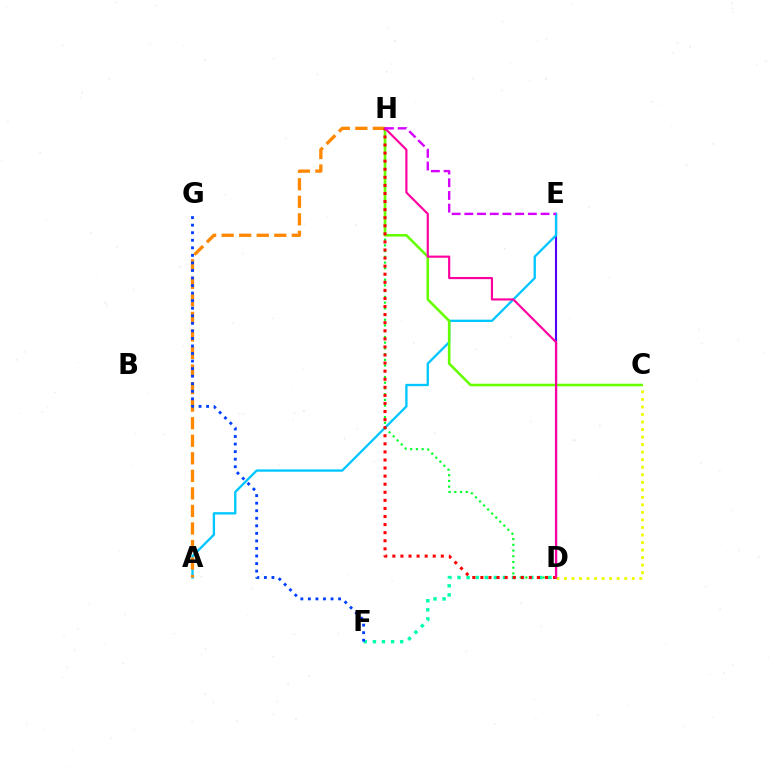{('D', 'E'): [{'color': '#4f00ff', 'line_style': 'solid', 'thickness': 1.52}], ('A', 'E'): [{'color': '#00c7ff', 'line_style': 'solid', 'thickness': 1.68}], ('D', 'H'): [{'color': '#00ff27', 'line_style': 'dotted', 'thickness': 1.55}, {'color': '#ff0000', 'line_style': 'dotted', 'thickness': 2.19}, {'color': '#ff00a0', 'line_style': 'solid', 'thickness': 1.56}], ('D', 'F'): [{'color': '#00ffaf', 'line_style': 'dotted', 'thickness': 2.47}], ('C', 'D'): [{'color': '#eeff00', 'line_style': 'dotted', 'thickness': 2.05}], ('A', 'H'): [{'color': '#ff8800', 'line_style': 'dashed', 'thickness': 2.38}], ('C', 'H'): [{'color': '#66ff00', 'line_style': 'solid', 'thickness': 1.86}], ('F', 'G'): [{'color': '#003fff', 'line_style': 'dotted', 'thickness': 2.05}], ('E', 'H'): [{'color': '#d600ff', 'line_style': 'dashed', 'thickness': 1.73}]}